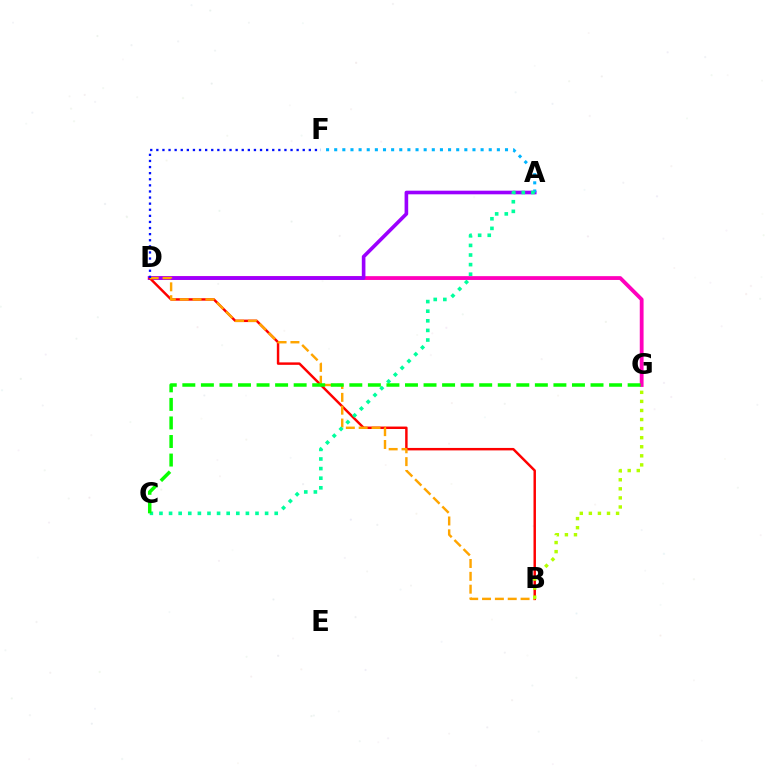{('D', 'G'): [{'color': '#ff00bd', 'line_style': 'solid', 'thickness': 2.74}], ('A', 'D'): [{'color': '#9b00ff', 'line_style': 'solid', 'thickness': 2.61}], ('A', 'F'): [{'color': '#00b5ff', 'line_style': 'dotted', 'thickness': 2.21}], ('B', 'D'): [{'color': '#ff0000', 'line_style': 'solid', 'thickness': 1.77}, {'color': '#ffa500', 'line_style': 'dashed', 'thickness': 1.74}], ('A', 'C'): [{'color': '#00ff9d', 'line_style': 'dotted', 'thickness': 2.61}], ('C', 'G'): [{'color': '#08ff00', 'line_style': 'dashed', 'thickness': 2.52}], ('B', 'G'): [{'color': '#b3ff00', 'line_style': 'dotted', 'thickness': 2.46}], ('D', 'F'): [{'color': '#0010ff', 'line_style': 'dotted', 'thickness': 1.66}]}